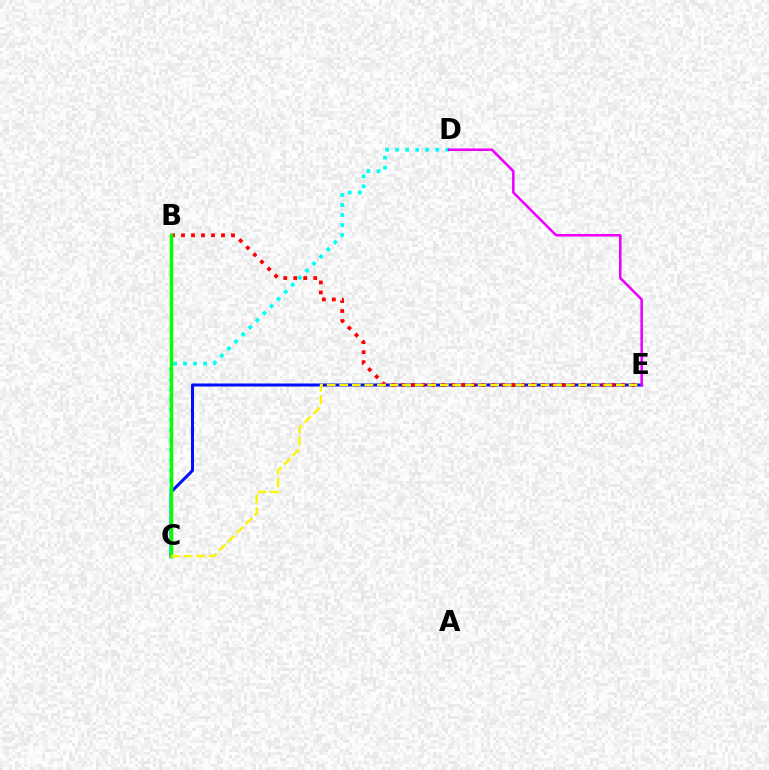{('C', 'E'): [{'color': '#0010ff', 'line_style': 'solid', 'thickness': 2.17}, {'color': '#fcf500', 'line_style': 'dashed', 'thickness': 1.71}], ('C', 'D'): [{'color': '#00fff6', 'line_style': 'dotted', 'thickness': 2.72}], ('B', 'E'): [{'color': '#ff0000', 'line_style': 'dotted', 'thickness': 2.72}], ('B', 'C'): [{'color': '#08ff00', 'line_style': 'solid', 'thickness': 2.52}], ('D', 'E'): [{'color': '#ee00ff', 'line_style': 'solid', 'thickness': 1.84}]}